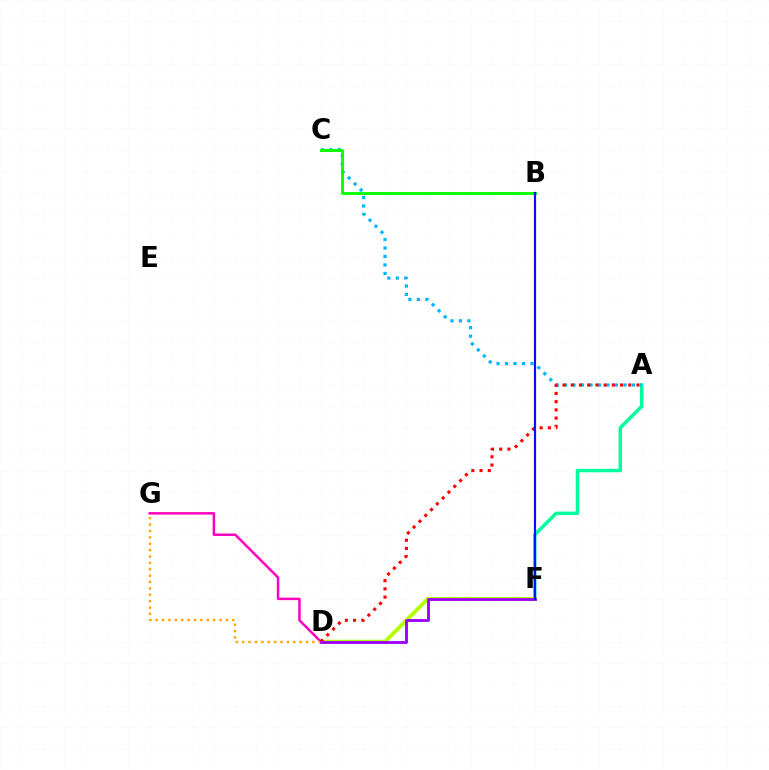{('A', 'F'): [{'color': '#00ff9d', 'line_style': 'solid', 'thickness': 2.5}], ('D', 'F'): [{'color': '#b3ff00', 'line_style': 'solid', 'thickness': 2.78}, {'color': '#9b00ff', 'line_style': 'solid', 'thickness': 2.04}], ('D', 'G'): [{'color': '#ff00bd', 'line_style': 'solid', 'thickness': 1.78}, {'color': '#ffa500', 'line_style': 'dotted', 'thickness': 1.73}], ('A', 'C'): [{'color': '#00b5ff', 'line_style': 'dotted', 'thickness': 2.31}], ('A', 'D'): [{'color': '#ff0000', 'line_style': 'dotted', 'thickness': 2.23}], ('B', 'C'): [{'color': '#08ff00', 'line_style': 'solid', 'thickness': 2.08}], ('B', 'F'): [{'color': '#0010ff', 'line_style': 'solid', 'thickness': 1.57}]}